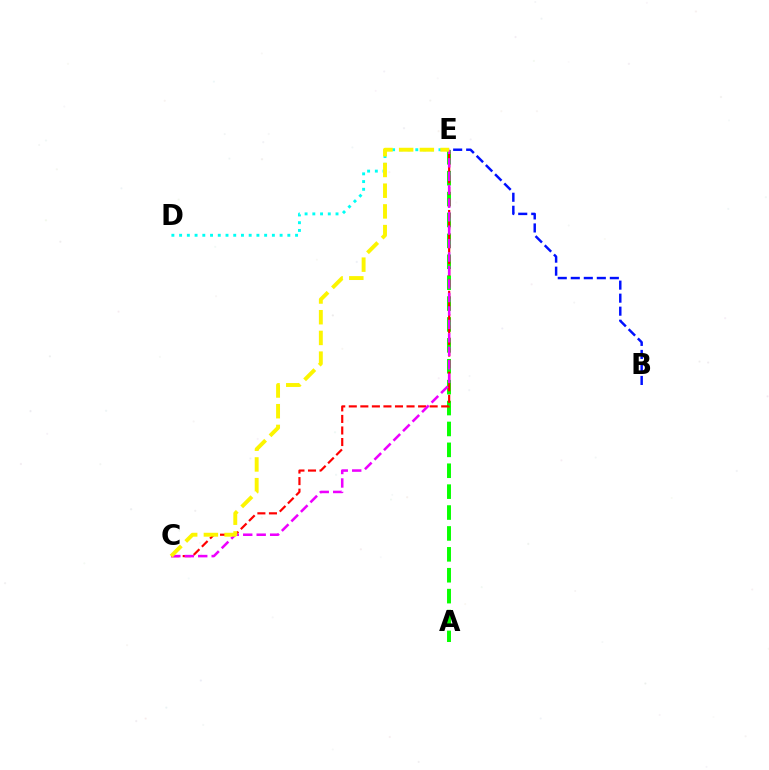{('B', 'E'): [{'color': '#0010ff', 'line_style': 'dashed', 'thickness': 1.77}], ('A', 'E'): [{'color': '#08ff00', 'line_style': 'dashed', 'thickness': 2.84}], ('D', 'E'): [{'color': '#00fff6', 'line_style': 'dotted', 'thickness': 2.1}], ('C', 'E'): [{'color': '#ff0000', 'line_style': 'dashed', 'thickness': 1.57}, {'color': '#ee00ff', 'line_style': 'dashed', 'thickness': 1.83}, {'color': '#fcf500', 'line_style': 'dashed', 'thickness': 2.81}]}